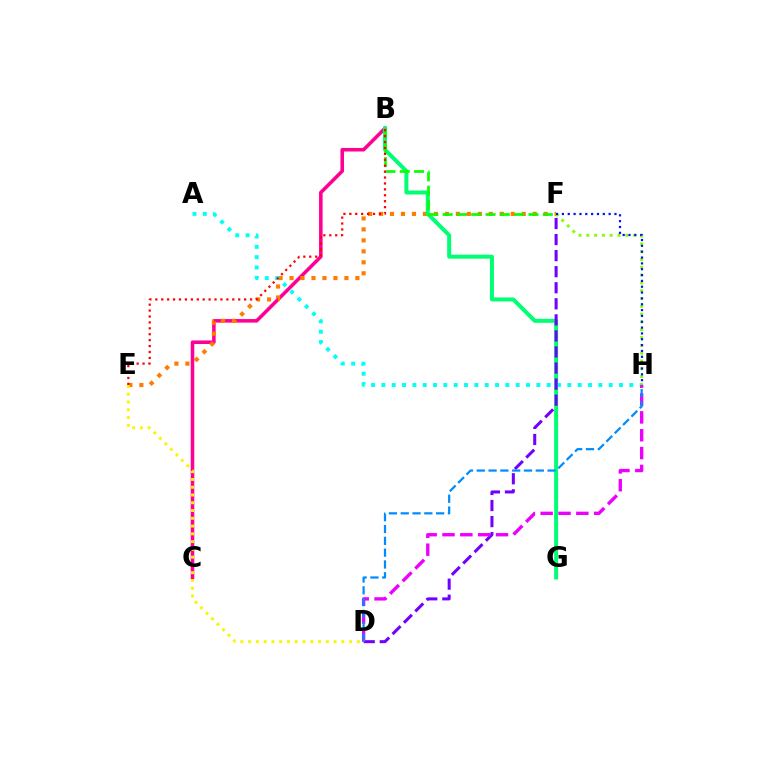{('B', 'C'): [{'color': '#ff0094', 'line_style': 'solid', 'thickness': 2.56}], ('E', 'F'): [{'color': '#ff7c00', 'line_style': 'dotted', 'thickness': 2.98}], ('B', 'G'): [{'color': '#00ff74', 'line_style': 'solid', 'thickness': 2.86}], ('B', 'F'): [{'color': '#08ff00', 'line_style': 'dashed', 'thickness': 1.94}], ('A', 'H'): [{'color': '#00fff6', 'line_style': 'dotted', 'thickness': 2.81}], ('D', 'E'): [{'color': '#fcf500', 'line_style': 'dotted', 'thickness': 2.11}], ('D', 'F'): [{'color': '#7200ff', 'line_style': 'dashed', 'thickness': 2.18}], ('F', 'H'): [{'color': '#84ff00', 'line_style': 'dotted', 'thickness': 2.12}, {'color': '#0010ff', 'line_style': 'dotted', 'thickness': 1.59}], ('D', 'H'): [{'color': '#ee00ff', 'line_style': 'dashed', 'thickness': 2.42}, {'color': '#008cff', 'line_style': 'dashed', 'thickness': 1.6}], ('B', 'E'): [{'color': '#ff0000', 'line_style': 'dotted', 'thickness': 1.61}]}